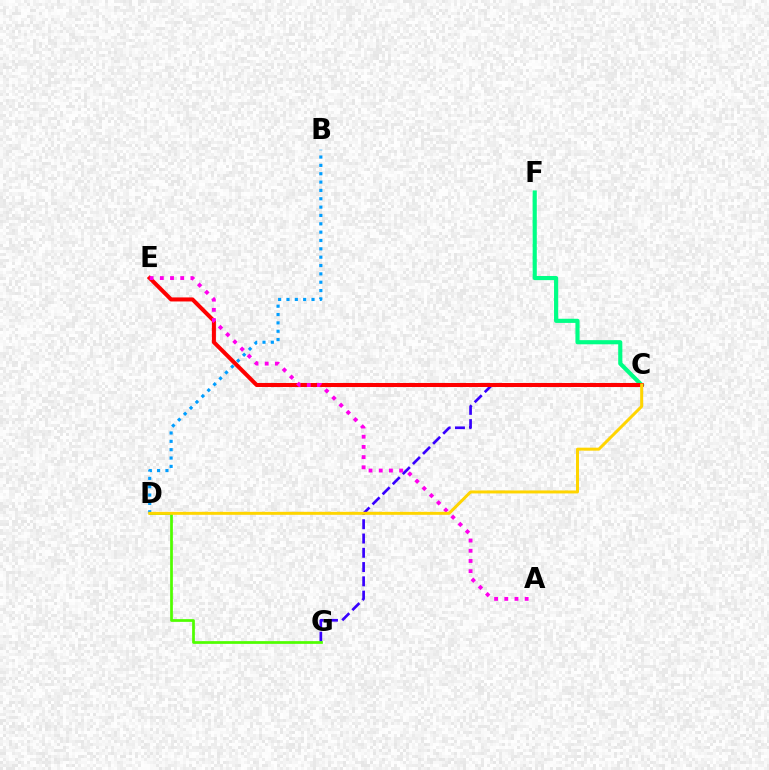{('C', 'G'): [{'color': '#3700ff', 'line_style': 'dashed', 'thickness': 1.94}], ('C', 'F'): [{'color': '#00ff86', 'line_style': 'solid', 'thickness': 2.98}], ('D', 'G'): [{'color': '#4fff00', 'line_style': 'solid', 'thickness': 1.96}], ('C', 'E'): [{'color': '#ff0000', 'line_style': 'solid', 'thickness': 2.91}], ('A', 'E'): [{'color': '#ff00ed', 'line_style': 'dotted', 'thickness': 2.77}], ('B', 'D'): [{'color': '#009eff', 'line_style': 'dotted', 'thickness': 2.27}], ('C', 'D'): [{'color': '#ffd500', 'line_style': 'solid', 'thickness': 2.15}]}